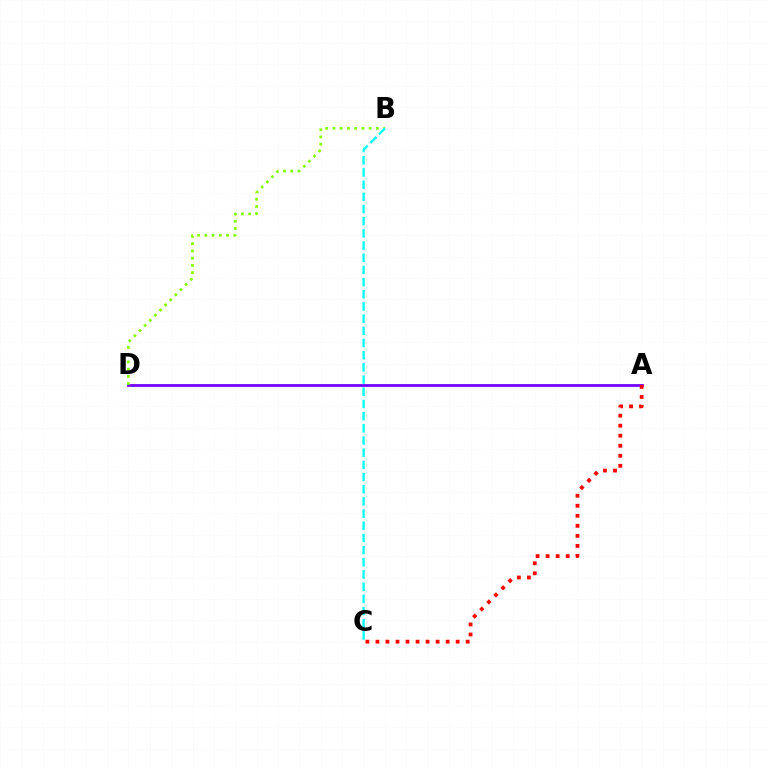{('A', 'D'): [{'color': '#7200ff', 'line_style': 'solid', 'thickness': 2.0}], ('A', 'C'): [{'color': '#ff0000', 'line_style': 'dotted', 'thickness': 2.72}], ('B', 'D'): [{'color': '#84ff00', 'line_style': 'dotted', 'thickness': 1.97}], ('B', 'C'): [{'color': '#00fff6', 'line_style': 'dashed', 'thickness': 1.66}]}